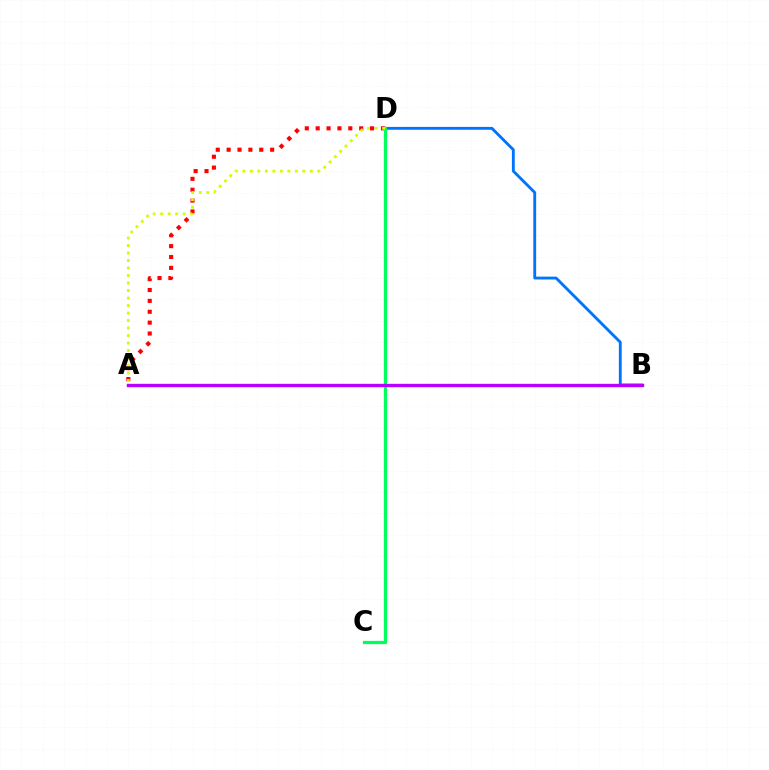{('A', 'D'): [{'color': '#ff0000', 'line_style': 'dotted', 'thickness': 2.96}, {'color': '#d1ff00', 'line_style': 'dotted', 'thickness': 2.04}], ('B', 'D'): [{'color': '#0074ff', 'line_style': 'solid', 'thickness': 2.05}], ('C', 'D'): [{'color': '#00ff5c', 'line_style': 'solid', 'thickness': 2.36}], ('A', 'B'): [{'color': '#b900ff', 'line_style': 'solid', 'thickness': 2.42}]}